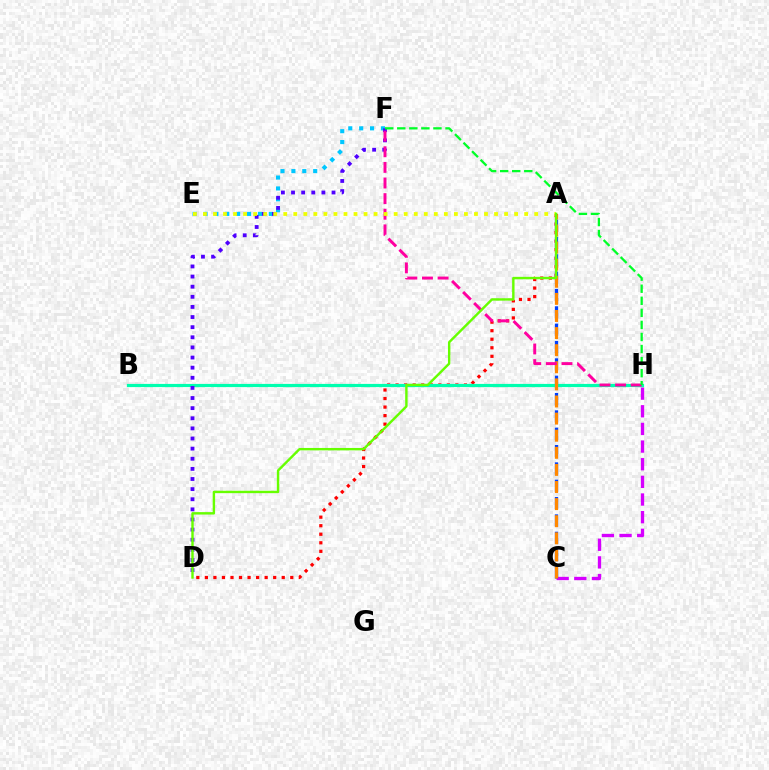{('A', 'D'): [{'color': '#ff0000', 'line_style': 'dotted', 'thickness': 2.32}, {'color': '#66ff00', 'line_style': 'solid', 'thickness': 1.74}], ('E', 'F'): [{'color': '#00c7ff', 'line_style': 'dotted', 'thickness': 2.96}], ('C', 'H'): [{'color': '#d600ff', 'line_style': 'dashed', 'thickness': 2.4}], ('A', 'C'): [{'color': '#003fff', 'line_style': 'dashed', 'thickness': 2.36}, {'color': '#ff8800', 'line_style': 'dashed', 'thickness': 2.32}], ('B', 'H'): [{'color': '#00ffaf', 'line_style': 'solid', 'thickness': 2.29}], ('D', 'F'): [{'color': '#4f00ff', 'line_style': 'dotted', 'thickness': 2.75}], ('F', 'H'): [{'color': '#ff00a0', 'line_style': 'dashed', 'thickness': 2.12}, {'color': '#00ff27', 'line_style': 'dashed', 'thickness': 1.64}], ('A', 'E'): [{'color': '#eeff00', 'line_style': 'dotted', 'thickness': 2.73}]}